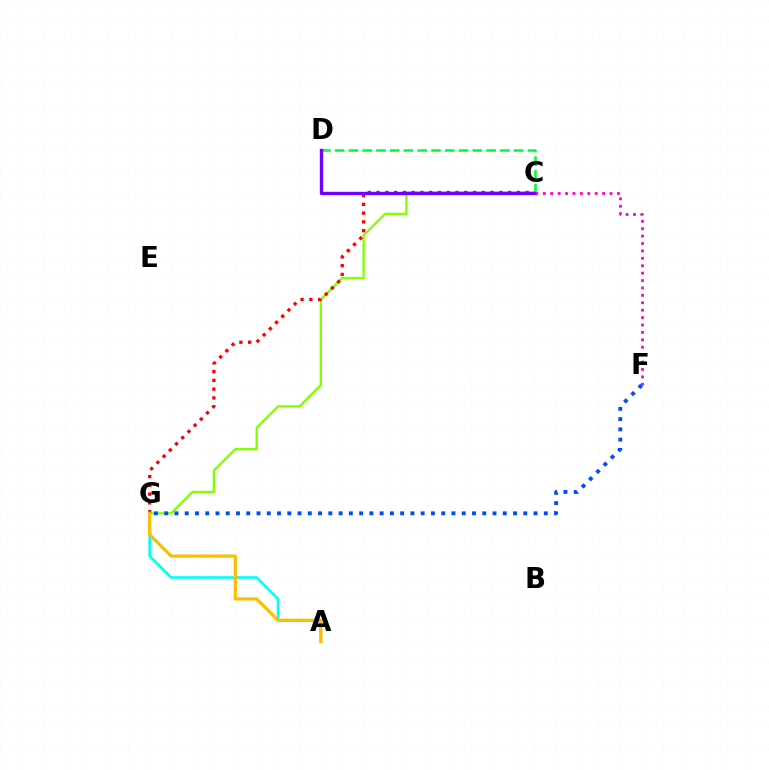{('A', 'G'): [{'color': '#00fff6', 'line_style': 'solid', 'thickness': 1.88}, {'color': '#ffbd00', 'line_style': 'solid', 'thickness': 2.32}], ('C', 'D'): [{'color': '#00ff39', 'line_style': 'dashed', 'thickness': 1.87}, {'color': '#7200ff', 'line_style': 'solid', 'thickness': 2.43}], ('C', 'G'): [{'color': '#84ff00', 'line_style': 'solid', 'thickness': 1.69}, {'color': '#ff0000', 'line_style': 'dotted', 'thickness': 2.38}], ('F', 'G'): [{'color': '#004bff', 'line_style': 'dotted', 'thickness': 2.79}], ('C', 'F'): [{'color': '#ff00cf', 'line_style': 'dotted', 'thickness': 2.01}]}